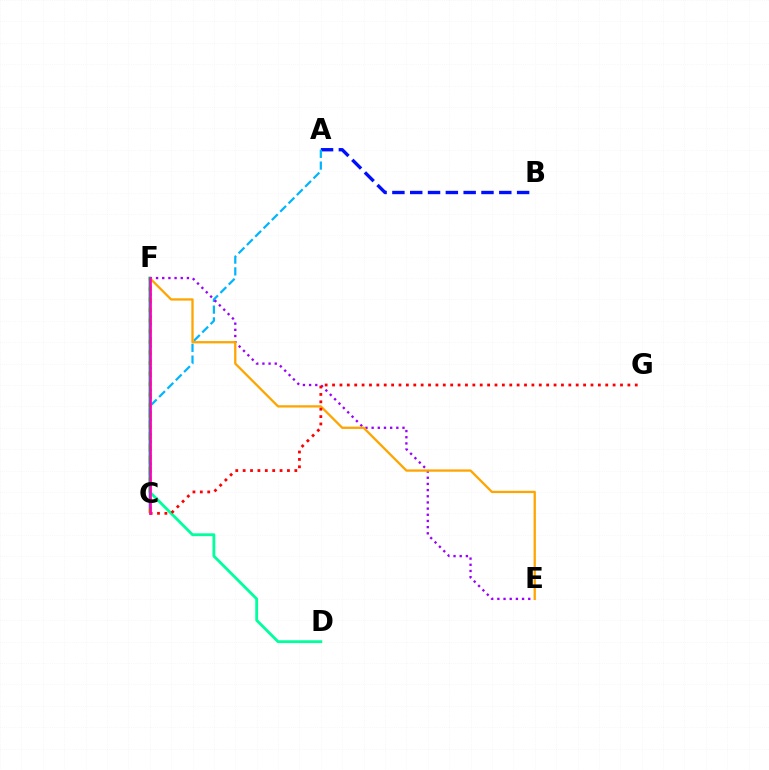{('A', 'B'): [{'color': '#0010ff', 'line_style': 'dashed', 'thickness': 2.42}], ('A', 'C'): [{'color': '#00b5ff', 'line_style': 'dashed', 'thickness': 1.6}], ('E', 'F'): [{'color': '#9b00ff', 'line_style': 'dotted', 'thickness': 1.68}, {'color': '#ffa500', 'line_style': 'solid', 'thickness': 1.65}], ('C', 'F'): [{'color': '#08ff00', 'line_style': 'dotted', 'thickness': 2.0}, {'color': '#b3ff00', 'line_style': 'dotted', 'thickness': 2.87}, {'color': '#ff00bd', 'line_style': 'solid', 'thickness': 1.97}], ('D', 'F'): [{'color': '#00ff9d', 'line_style': 'solid', 'thickness': 2.03}], ('C', 'G'): [{'color': '#ff0000', 'line_style': 'dotted', 'thickness': 2.01}]}